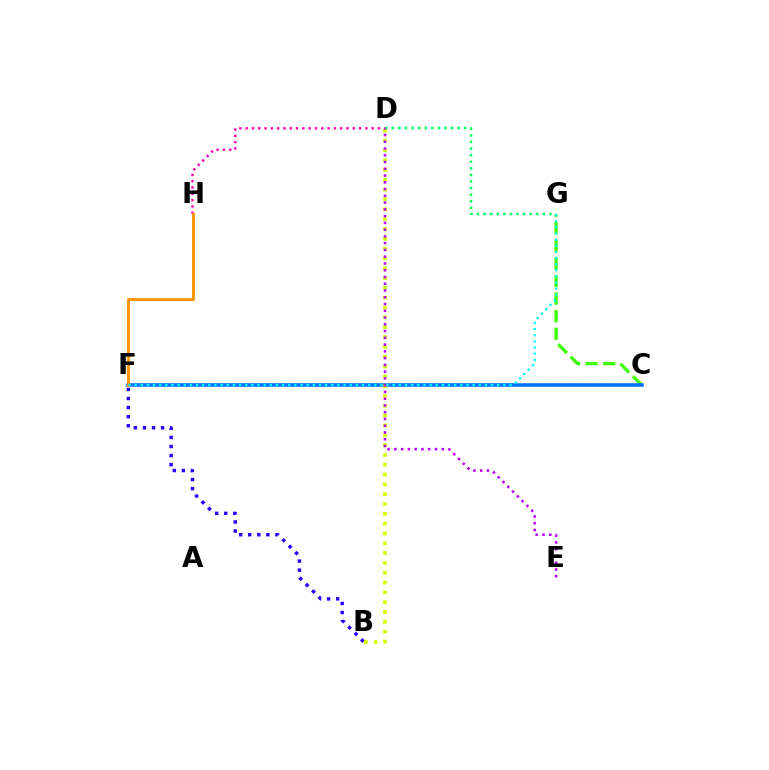{('B', 'F'): [{'color': '#2500ff', 'line_style': 'dotted', 'thickness': 2.47}], ('C', 'G'): [{'color': '#3dff00', 'line_style': 'dashed', 'thickness': 2.39}], ('C', 'F'): [{'color': '#ff0000', 'line_style': 'dotted', 'thickness': 1.67}, {'color': '#0074ff', 'line_style': 'solid', 'thickness': 2.56}], ('D', 'G'): [{'color': '#00ff5c', 'line_style': 'dotted', 'thickness': 1.79}], ('B', 'D'): [{'color': '#d1ff00', 'line_style': 'dotted', 'thickness': 2.67}], ('D', 'H'): [{'color': '#ff00ac', 'line_style': 'dotted', 'thickness': 1.71}], ('F', 'H'): [{'color': '#ff9400', 'line_style': 'solid', 'thickness': 2.08}], ('D', 'E'): [{'color': '#b900ff', 'line_style': 'dotted', 'thickness': 1.84}], ('F', 'G'): [{'color': '#00fff6', 'line_style': 'dotted', 'thickness': 1.67}]}